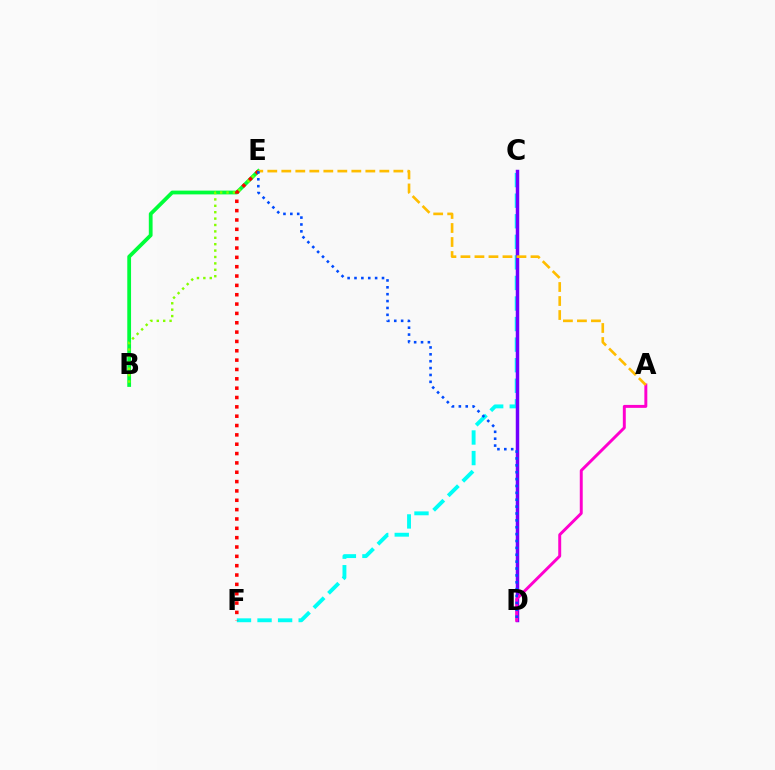{('C', 'F'): [{'color': '#00fff6', 'line_style': 'dashed', 'thickness': 2.79}], ('C', 'D'): [{'color': '#7200ff', 'line_style': 'solid', 'thickness': 2.5}], ('B', 'E'): [{'color': '#00ff39', 'line_style': 'solid', 'thickness': 2.72}, {'color': '#84ff00', 'line_style': 'dotted', 'thickness': 1.74}], ('A', 'D'): [{'color': '#ff00cf', 'line_style': 'solid', 'thickness': 2.12}], ('A', 'E'): [{'color': '#ffbd00', 'line_style': 'dashed', 'thickness': 1.9}], ('E', 'F'): [{'color': '#ff0000', 'line_style': 'dotted', 'thickness': 2.54}], ('D', 'E'): [{'color': '#004bff', 'line_style': 'dotted', 'thickness': 1.87}]}